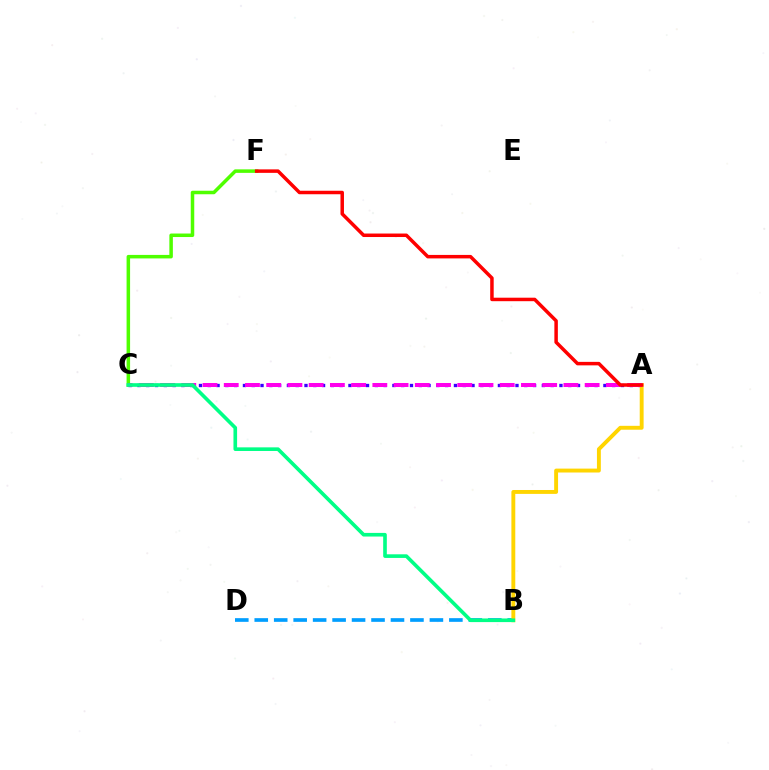{('C', 'F'): [{'color': '#4fff00', 'line_style': 'solid', 'thickness': 2.53}], ('A', 'C'): [{'color': '#3700ff', 'line_style': 'dotted', 'thickness': 2.39}, {'color': '#ff00ed', 'line_style': 'dashed', 'thickness': 2.88}], ('B', 'D'): [{'color': '#009eff', 'line_style': 'dashed', 'thickness': 2.64}], ('A', 'B'): [{'color': '#ffd500', 'line_style': 'solid', 'thickness': 2.81}], ('A', 'F'): [{'color': '#ff0000', 'line_style': 'solid', 'thickness': 2.51}], ('B', 'C'): [{'color': '#00ff86', 'line_style': 'solid', 'thickness': 2.61}]}